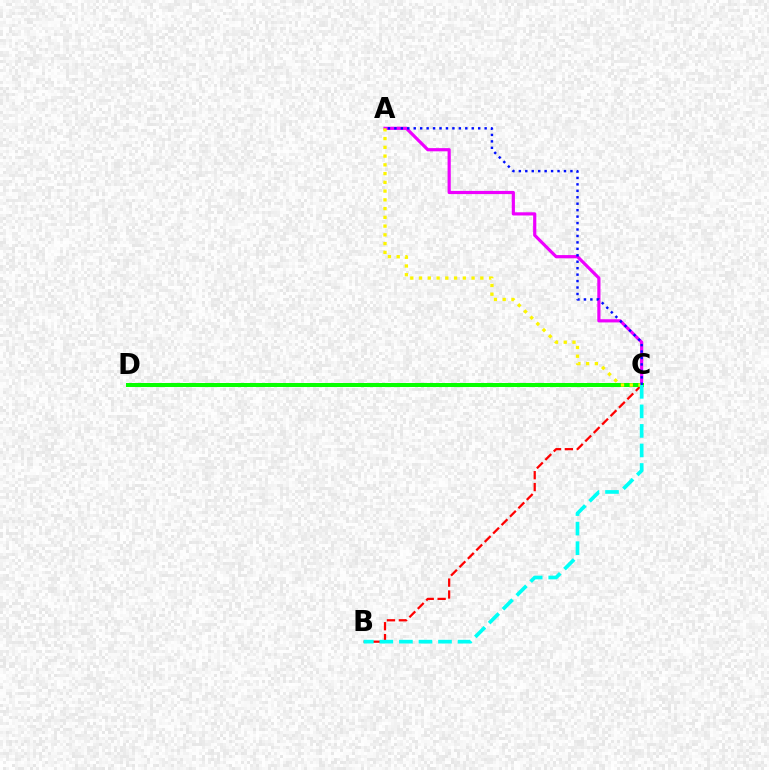{('B', 'C'): [{'color': '#ff0000', 'line_style': 'dashed', 'thickness': 1.62}, {'color': '#00fff6', 'line_style': 'dashed', 'thickness': 2.66}], ('A', 'C'): [{'color': '#ee00ff', 'line_style': 'solid', 'thickness': 2.29}, {'color': '#fcf500', 'line_style': 'dotted', 'thickness': 2.38}, {'color': '#0010ff', 'line_style': 'dotted', 'thickness': 1.75}], ('C', 'D'): [{'color': '#08ff00', 'line_style': 'solid', 'thickness': 2.87}]}